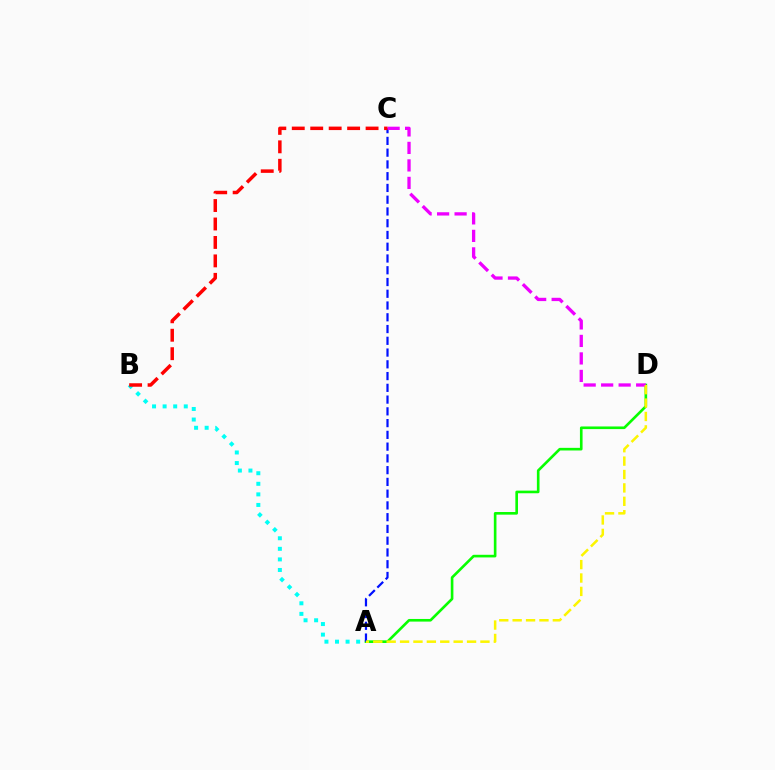{('A', 'D'): [{'color': '#08ff00', 'line_style': 'solid', 'thickness': 1.9}, {'color': '#fcf500', 'line_style': 'dashed', 'thickness': 1.82}], ('A', 'C'): [{'color': '#0010ff', 'line_style': 'dashed', 'thickness': 1.6}], ('C', 'D'): [{'color': '#ee00ff', 'line_style': 'dashed', 'thickness': 2.38}], ('A', 'B'): [{'color': '#00fff6', 'line_style': 'dotted', 'thickness': 2.87}], ('B', 'C'): [{'color': '#ff0000', 'line_style': 'dashed', 'thickness': 2.51}]}